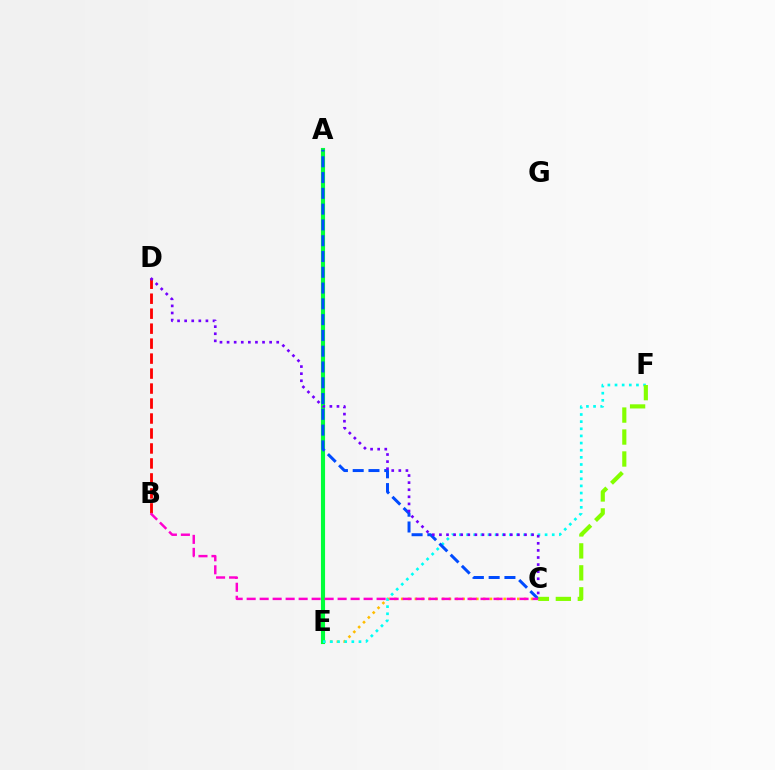{('C', 'E'): [{'color': '#ffbd00', 'line_style': 'dotted', 'thickness': 1.86}], ('A', 'E'): [{'color': '#00ff39', 'line_style': 'solid', 'thickness': 2.96}], ('E', 'F'): [{'color': '#00fff6', 'line_style': 'dotted', 'thickness': 1.94}], ('B', 'D'): [{'color': '#ff0000', 'line_style': 'dashed', 'thickness': 2.03}], ('A', 'C'): [{'color': '#004bff', 'line_style': 'dashed', 'thickness': 2.14}], ('B', 'C'): [{'color': '#ff00cf', 'line_style': 'dashed', 'thickness': 1.77}], ('C', 'F'): [{'color': '#84ff00', 'line_style': 'dashed', 'thickness': 2.98}], ('C', 'D'): [{'color': '#7200ff', 'line_style': 'dotted', 'thickness': 1.93}]}